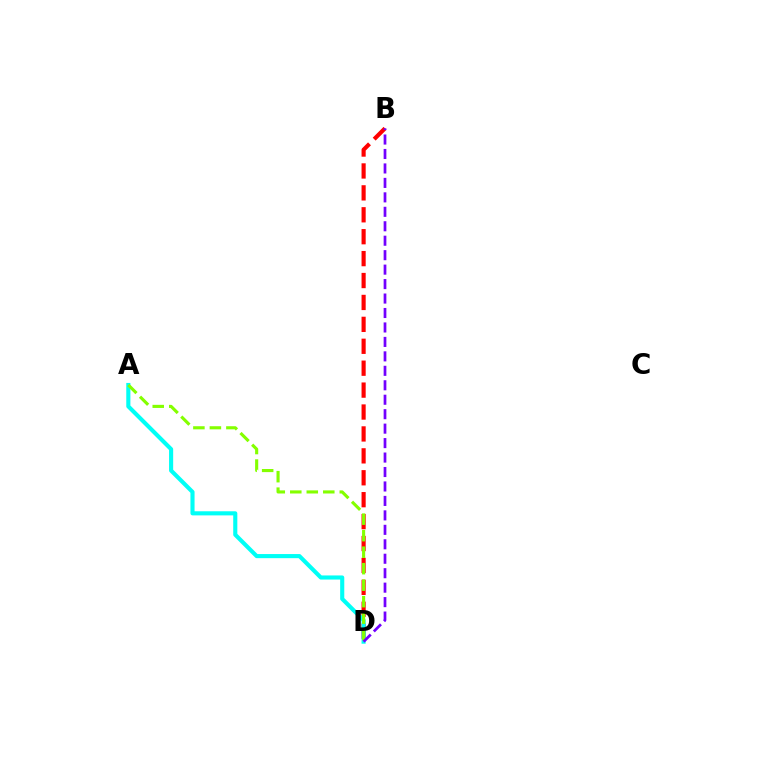{('B', 'D'): [{'color': '#ff0000', 'line_style': 'dashed', 'thickness': 2.98}, {'color': '#7200ff', 'line_style': 'dashed', 'thickness': 1.96}], ('A', 'D'): [{'color': '#00fff6', 'line_style': 'solid', 'thickness': 2.96}, {'color': '#84ff00', 'line_style': 'dashed', 'thickness': 2.24}]}